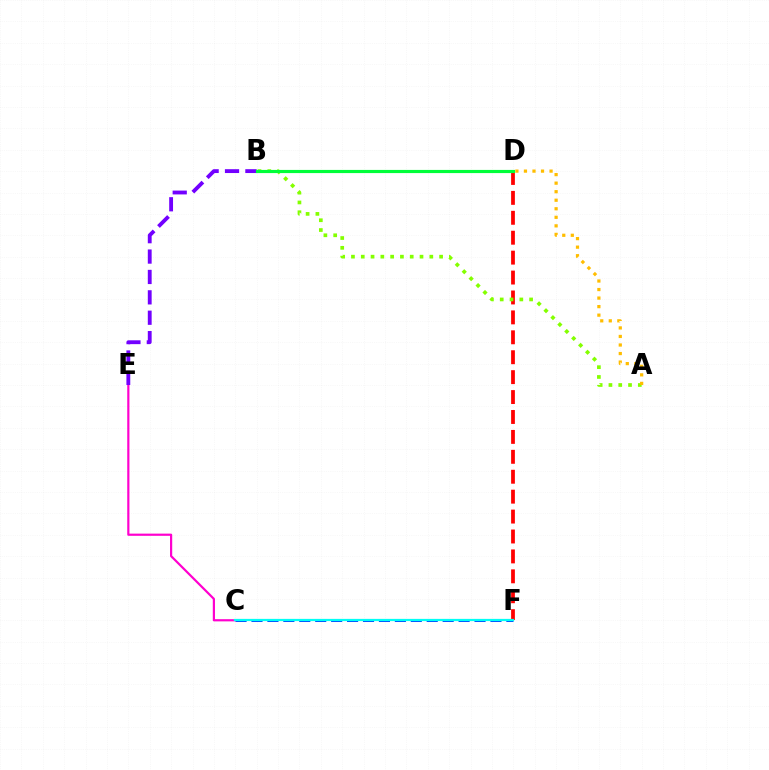{('D', 'F'): [{'color': '#ff0000', 'line_style': 'dashed', 'thickness': 2.71}], ('A', 'B'): [{'color': '#84ff00', 'line_style': 'dotted', 'thickness': 2.66}], ('C', 'F'): [{'color': '#004bff', 'line_style': 'dashed', 'thickness': 2.16}, {'color': '#00fff6', 'line_style': 'solid', 'thickness': 1.61}], ('C', 'E'): [{'color': '#ff00cf', 'line_style': 'solid', 'thickness': 1.58}], ('B', 'E'): [{'color': '#7200ff', 'line_style': 'dashed', 'thickness': 2.77}], ('B', 'D'): [{'color': '#00ff39', 'line_style': 'solid', 'thickness': 2.28}], ('A', 'D'): [{'color': '#ffbd00', 'line_style': 'dotted', 'thickness': 2.32}]}